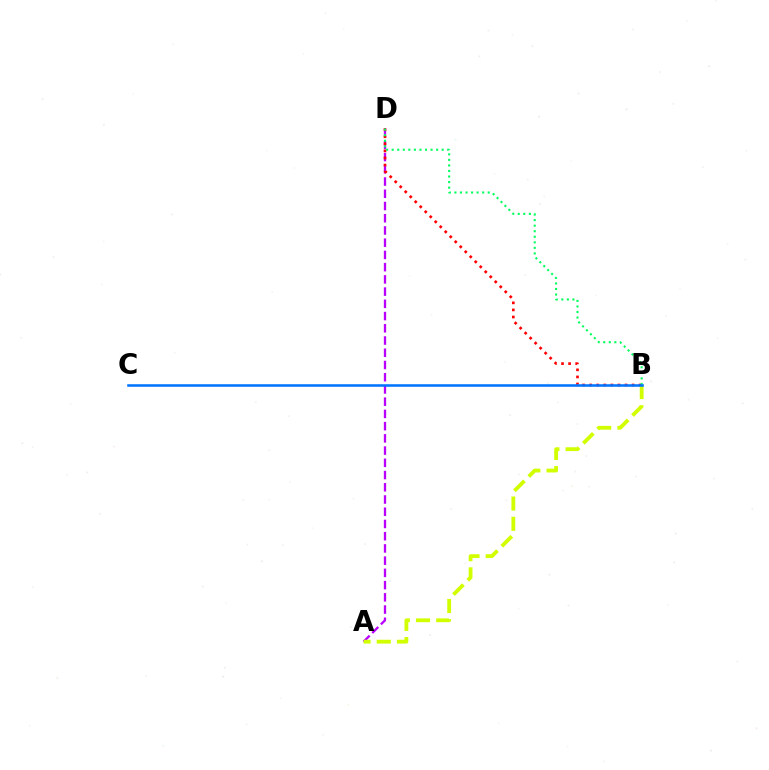{('A', 'D'): [{'color': '#b900ff', 'line_style': 'dashed', 'thickness': 1.66}], ('B', 'D'): [{'color': '#ff0000', 'line_style': 'dotted', 'thickness': 1.92}, {'color': '#00ff5c', 'line_style': 'dotted', 'thickness': 1.51}], ('A', 'B'): [{'color': '#d1ff00', 'line_style': 'dashed', 'thickness': 2.75}], ('B', 'C'): [{'color': '#0074ff', 'line_style': 'solid', 'thickness': 1.84}]}